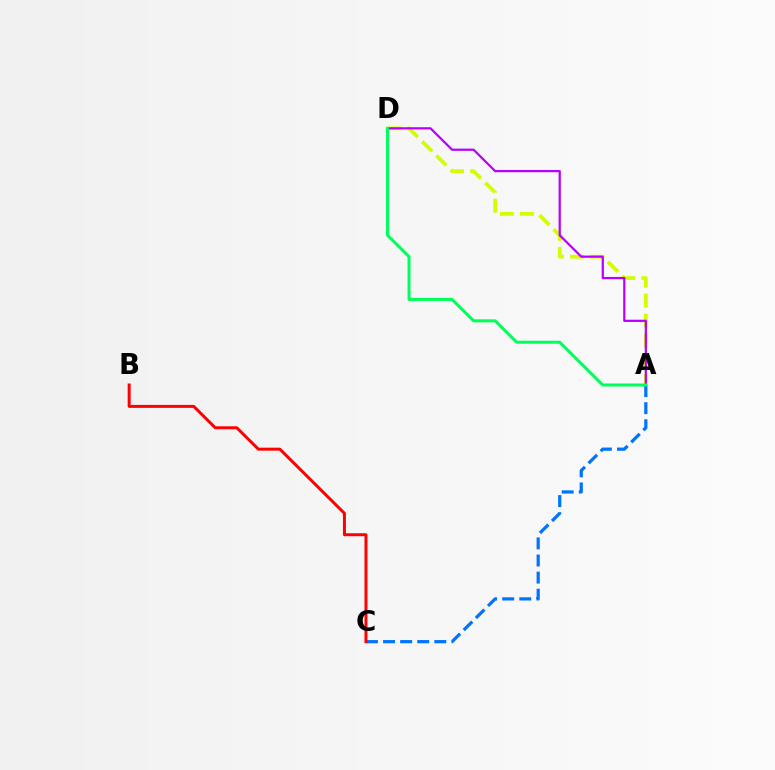{('A', 'D'): [{'color': '#d1ff00', 'line_style': 'dashed', 'thickness': 2.72}, {'color': '#b900ff', 'line_style': 'solid', 'thickness': 1.61}, {'color': '#00ff5c', 'line_style': 'solid', 'thickness': 2.16}], ('A', 'C'): [{'color': '#0074ff', 'line_style': 'dashed', 'thickness': 2.32}], ('B', 'C'): [{'color': '#ff0000', 'line_style': 'solid', 'thickness': 2.15}]}